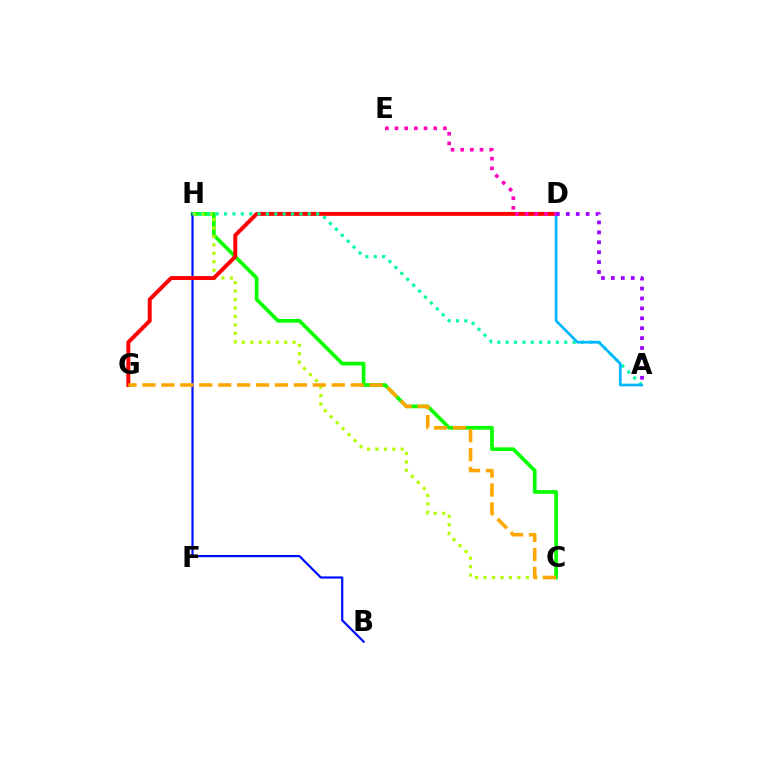{('C', 'H'): [{'color': '#08ff00', 'line_style': 'solid', 'thickness': 2.65}, {'color': '#b3ff00', 'line_style': 'dotted', 'thickness': 2.3}], ('B', 'H'): [{'color': '#0010ff', 'line_style': 'solid', 'thickness': 1.59}], ('D', 'G'): [{'color': '#ff0000', 'line_style': 'solid', 'thickness': 2.83}], ('C', 'G'): [{'color': '#ffa500', 'line_style': 'dashed', 'thickness': 2.57}], ('A', 'H'): [{'color': '#00ff9d', 'line_style': 'dotted', 'thickness': 2.27}], ('A', 'D'): [{'color': '#00b5ff', 'line_style': 'solid', 'thickness': 1.93}, {'color': '#9b00ff', 'line_style': 'dotted', 'thickness': 2.69}], ('D', 'E'): [{'color': '#ff00bd', 'line_style': 'dotted', 'thickness': 2.63}]}